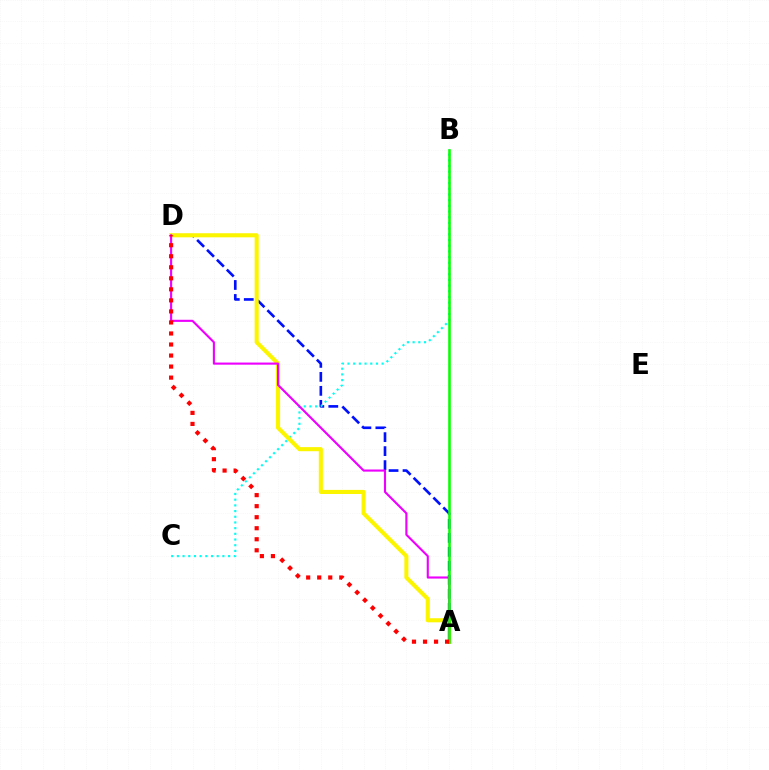{('A', 'D'): [{'color': '#0010ff', 'line_style': 'dashed', 'thickness': 1.9}, {'color': '#fcf500', 'line_style': 'solid', 'thickness': 2.95}, {'color': '#ee00ff', 'line_style': 'solid', 'thickness': 1.53}, {'color': '#ff0000', 'line_style': 'dotted', 'thickness': 3.0}], ('B', 'C'): [{'color': '#00fff6', 'line_style': 'dotted', 'thickness': 1.55}], ('A', 'B'): [{'color': '#08ff00', 'line_style': 'solid', 'thickness': 1.86}]}